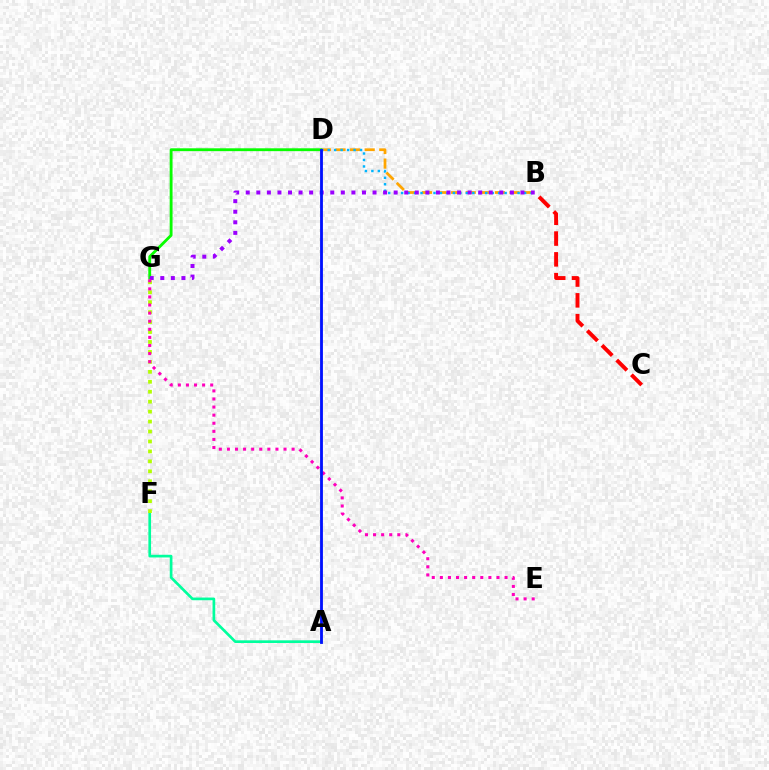{('B', 'D'): [{'color': '#ffa500', 'line_style': 'dashed', 'thickness': 1.98}, {'color': '#00b5ff', 'line_style': 'dotted', 'thickness': 1.76}], ('A', 'F'): [{'color': '#00ff9d', 'line_style': 'solid', 'thickness': 1.93}], ('F', 'G'): [{'color': '#b3ff00', 'line_style': 'dotted', 'thickness': 2.7}], ('D', 'G'): [{'color': '#08ff00', 'line_style': 'solid', 'thickness': 2.05}], ('B', 'G'): [{'color': '#9b00ff', 'line_style': 'dotted', 'thickness': 2.87}], ('B', 'C'): [{'color': '#ff0000', 'line_style': 'dashed', 'thickness': 2.82}], ('E', 'G'): [{'color': '#ff00bd', 'line_style': 'dotted', 'thickness': 2.2}], ('A', 'D'): [{'color': '#0010ff', 'line_style': 'solid', 'thickness': 2.04}]}